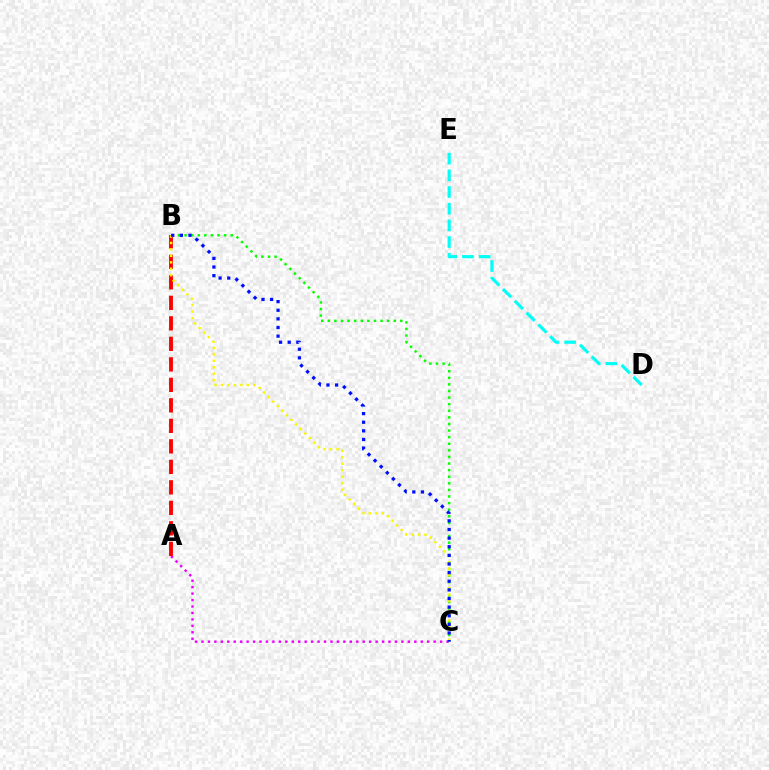{('A', 'C'): [{'color': '#ee00ff', 'line_style': 'dotted', 'thickness': 1.75}], ('D', 'E'): [{'color': '#00fff6', 'line_style': 'dashed', 'thickness': 2.27}], ('B', 'C'): [{'color': '#08ff00', 'line_style': 'dotted', 'thickness': 1.79}, {'color': '#fcf500', 'line_style': 'dotted', 'thickness': 1.75}, {'color': '#0010ff', 'line_style': 'dotted', 'thickness': 2.34}], ('A', 'B'): [{'color': '#ff0000', 'line_style': 'dashed', 'thickness': 2.78}]}